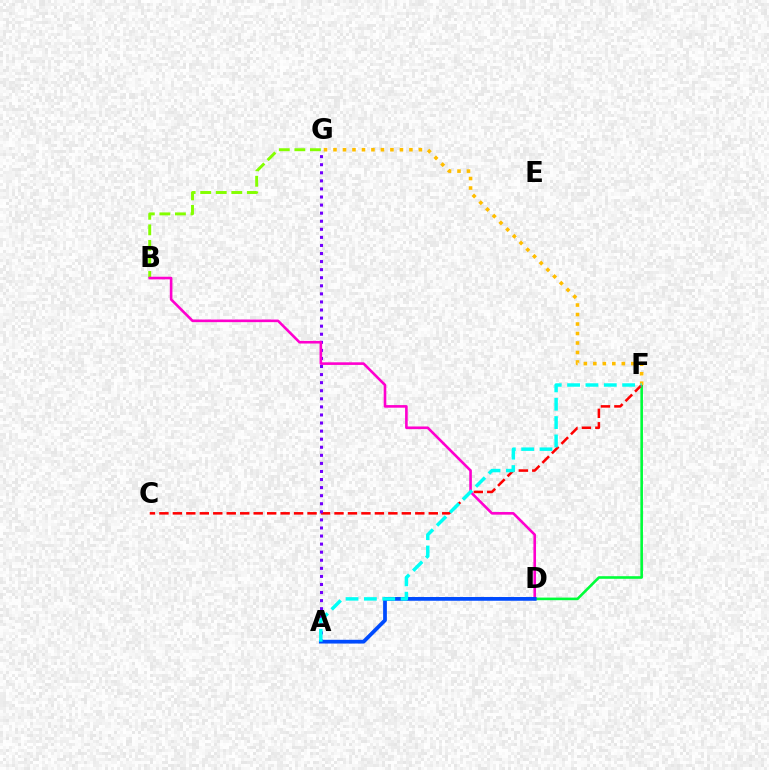{('D', 'F'): [{'color': '#00ff39', 'line_style': 'solid', 'thickness': 1.88}], ('C', 'F'): [{'color': '#ff0000', 'line_style': 'dashed', 'thickness': 1.83}], ('F', 'G'): [{'color': '#ffbd00', 'line_style': 'dotted', 'thickness': 2.58}], ('B', 'G'): [{'color': '#84ff00', 'line_style': 'dashed', 'thickness': 2.11}], ('A', 'G'): [{'color': '#7200ff', 'line_style': 'dotted', 'thickness': 2.19}], ('B', 'D'): [{'color': '#ff00cf', 'line_style': 'solid', 'thickness': 1.88}], ('A', 'D'): [{'color': '#004bff', 'line_style': 'solid', 'thickness': 2.7}], ('A', 'F'): [{'color': '#00fff6', 'line_style': 'dashed', 'thickness': 2.49}]}